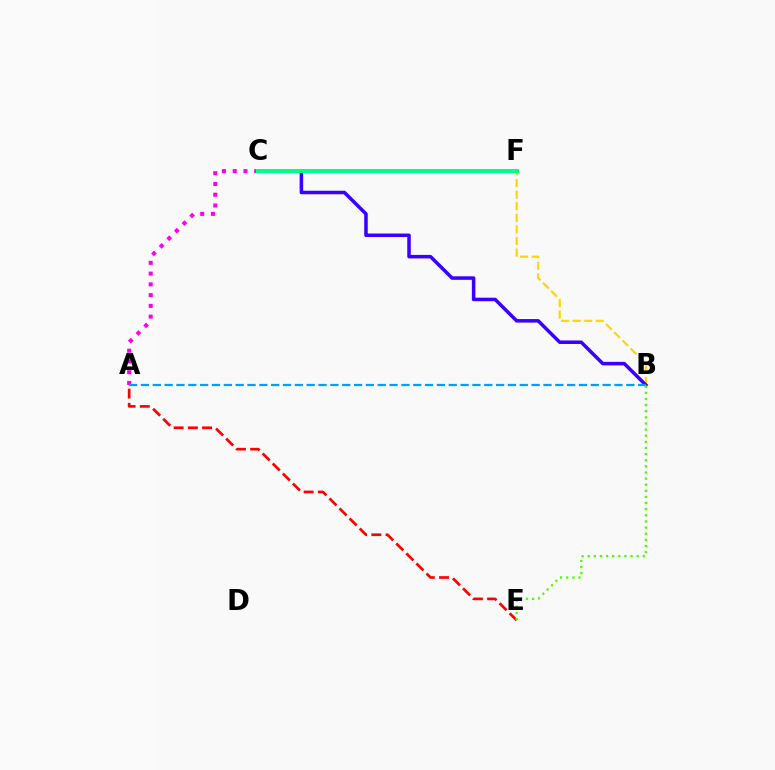{('B', 'F'): [{'color': '#ffd500', 'line_style': 'dashed', 'thickness': 1.57}], ('B', 'C'): [{'color': '#3700ff', 'line_style': 'solid', 'thickness': 2.53}], ('A', 'C'): [{'color': '#ff00ed', 'line_style': 'dotted', 'thickness': 2.92}], ('A', 'B'): [{'color': '#009eff', 'line_style': 'dashed', 'thickness': 1.61}], ('A', 'E'): [{'color': '#ff0000', 'line_style': 'dashed', 'thickness': 1.93}], ('B', 'E'): [{'color': '#4fff00', 'line_style': 'dotted', 'thickness': 1.66}], ('C', 'F'): [{'color': '#00ff86', 'line_style': 'solid', 'thickness': 2.87}]}